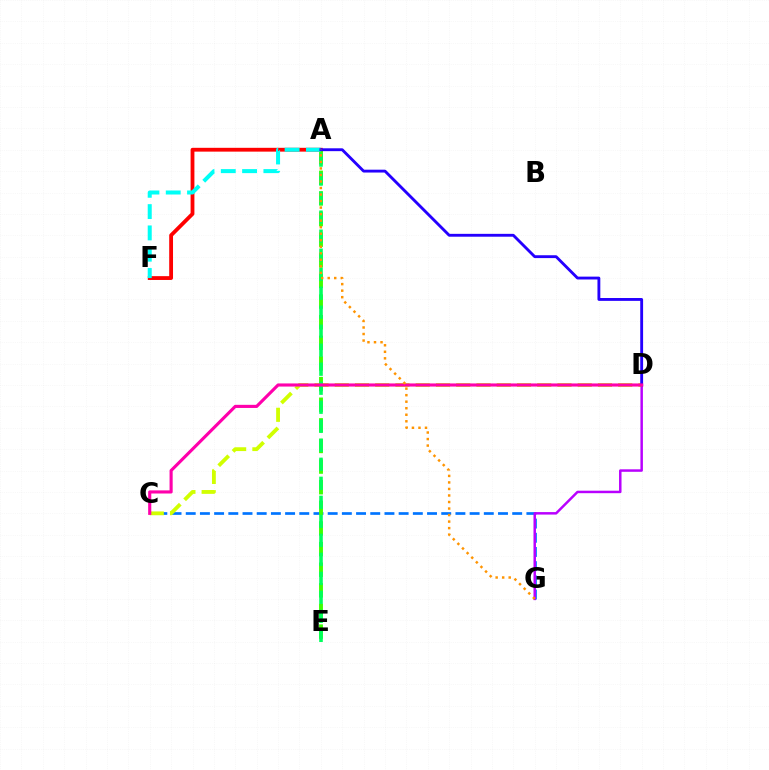{('C', 'G'): [{'color': '#0074ff', 'line_style': 'dashed', 'thickness': 1.93}], ('D', 'G'): [{'color': '#b900ff', 'line_style': 'solid', 'thickness': 1.79}], ('A', 'F'): [{'color': '#ff0000', 'line_style': 'solid', 'thickness': 2.75}, {'color': '#00fff6', 'line_style': 'dashed', 'thickness': 2.89}], ('C', 'D'): [{'color': '#d1ff00', 'line_style': 'dashed', 'thickness': 2.75}, {'color': '#ff00ac', 'line_style': 'solid', 'thickness': 2.25}], ('A', 'E'): [{'color': '#3dff00', 'line_style': 'dashed', 'thickness': 2.8}, {'color': '#00ff5c', 'line_style': 'dashed', 'thickness': 2.58}], ('A', 'D'): [{'color': '#2500ff', 'line_style': 'solid', 'thickness': 2.06}], ('A', 'G'): [{'color': '#ff9400', 'line_style': 'dotted', 'thickness': 1.77}]}